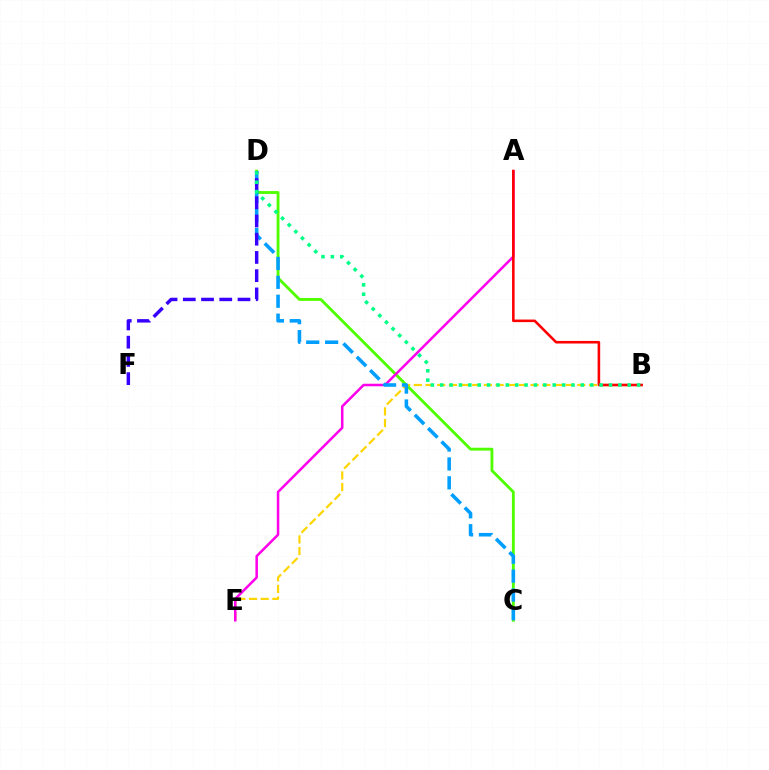{('C', 'D'): [{'color': '#4fff00', 'line_style': 'solid', 'thickness': 2.05}, {'color': '#009eff', 'line_style': 'dashed', 'thickness': 2.57}], ('B', 'E'): [{'color': '#ffd500', 'line_style': 'dashed', 'thickness': 1.59}], ('A', 'E'): [{'color': '#ff00ed', 'line_style': 'solid', 'thickness': 1.82}], ('D', 'F'): [{'color': '#3700ff', 'line_style': 'dashed', 'thickness': 2.48}], ('A', 'B'): [{'color': '#ff0000', 'line_style': 'solid', 'thickness': 1.85}], ('B', 'D'): [{'color': '#00ff86', 'line_style': 'dotted', 'thickness': 2.55}]}